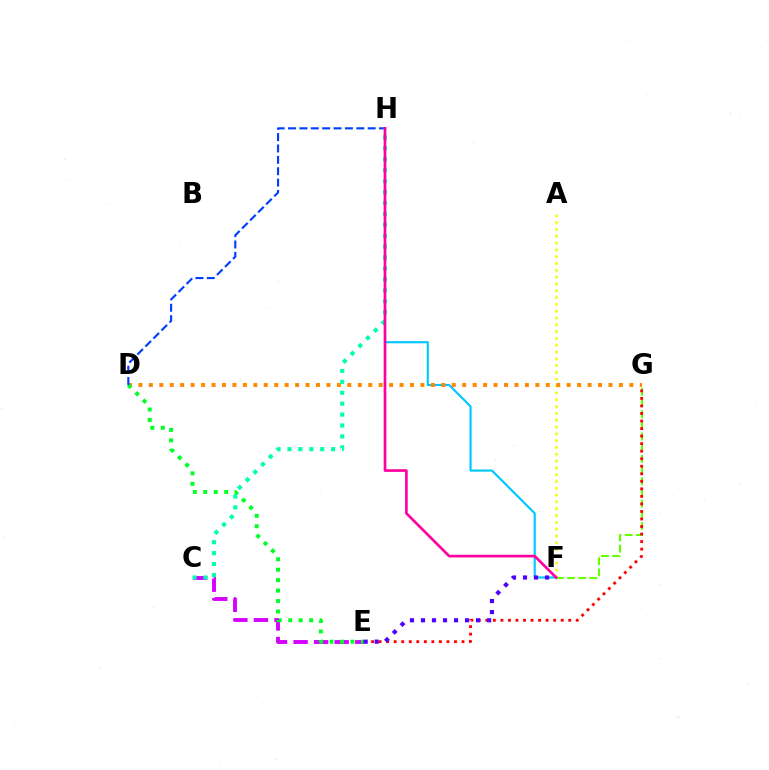{('C', 'E'): [{'color': '#d600ff', 'line_style': 'dashed', 'thickness': 2.79}], ('F', 'H'): [{'color': '#00c7ff', 'line_style': 'solid', 'thickness': 1.54}, {'color': '#ff00a0', 'line_style': 'solid', 'thickness': 1.93}], ('F', 'G'): [{'color': '#66ff00', 'line_style': 'dashed', 'thickness': 1.52}], ('E', 'G'): [{'color': '#ff0000', 'line_style': 'dotted', 'thickness': 2.05}], ('A', 'F'): [{'color': '#eeff00', 'line_style': 'dotted', 'thickness': 1.85}], ('D', 'G'): [{'color': '#ff8800', 'line_style': 'dotted', 'thickness': 2.84}], ('D', 'E'): [{'color': '#00ff27', 'line_style': 'dotted', 'thickness': 2.84}], ('D', 'H'): [{'color': '#003fff', 'line_style': 'dashed', 'thickness': 1.55}], ('E', 'F'): [{'color': '#4f00ff', 'line_style': 'dotted', 'thickness': 3.0}], ('C', 'H'): [{'color': '#00ffaf', 'line_style': 'dotted', 'thickness': 2.97}]}